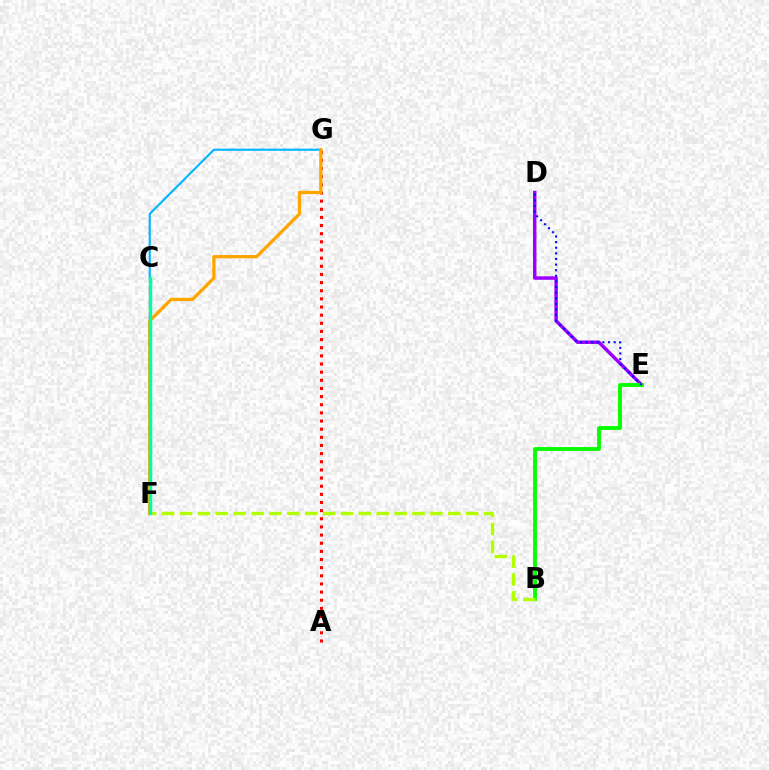{('A', 'G'): [{'color': '#ff0000', 'line_style': 'dotted', 'thickness': 2.21}], ('D', 'E'): [{'color': '#9b00ff', 'line_style': 'solid', 'thickness': 2.5}, {'color': '#0010ff', 'line_style': 'dotted', 'thickness': 1.53}], ('B', 'E'): [{'color': '#08ff00', 'line_style': 'solid', 'thickness': 2.78}], ('B', 'F'): [{'color': '#b3ff00', 'line_style': 'dashed', 'thickness': 2.43}], ('C', 'F'): [{'color': '#ff00bd', 'line_style': 'dashed', 'thickness': 1.74}, {'color': '#00ff9d', 'line_style': 'solid', 'thickness': 2.48}], ('C', 'G'): [{'color': '#00b5ff', 'line_style': 'solid', 'thickness': 1.51}], ('F', 'G'): [{'color': '#ffa500', 'line_style': 'solid', 'thickness': 2.35}]}